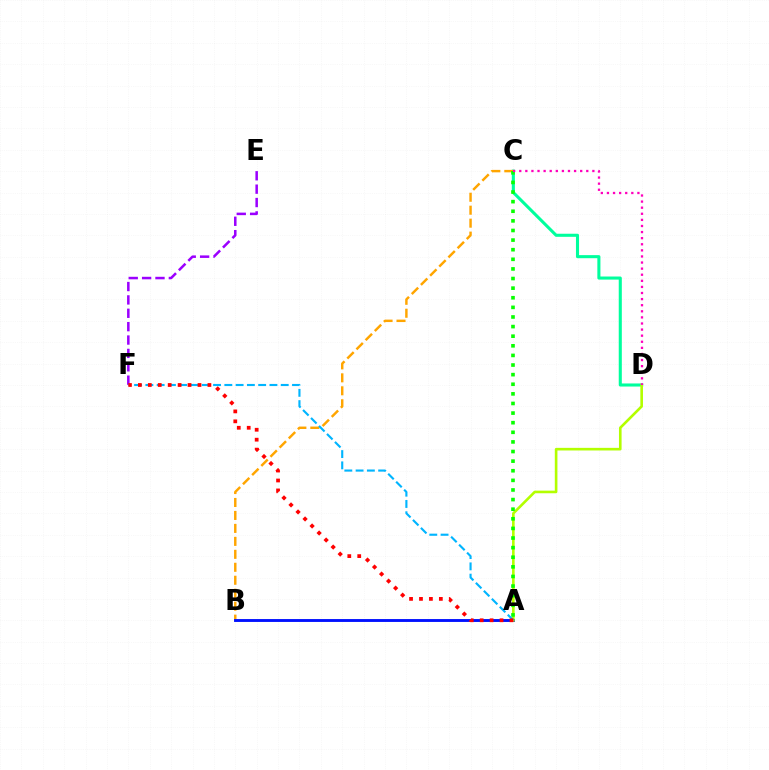{('C', 'D'): [{'color': '#00ff9d', 'line_style': 'solid', 'thickness': 2.21}, {'color': '#ff00bd', 'line_style': 'dotted', 'thickness': 1.66}], ('B', 'C'): [{'color': '#ffa500', 'line_style': 'dashed', 'thickness': 1.76}], ('E', 'F'): [{'color': '#9b00ff', 'line_style': 'dashed', 'thickness': 1.82}], ('A', 'B'): [{'color': '#0010ff', 'line_style': 'solid', 'thickness': 2.07}], ('A', 'D'): [{'color': '#b3ff00', 'line_style': 'solid', 'thickness': 1.89}], ('A', 'C'): [{'color': '#08ff00', 'line_style': 'dotted', 'thickness': 2.61}], ('A', 'F'): [{'color': '#00b5ff', 'line_style': 'dashed', 'thickness': 1.53}, {'color': '#ff0000', 'line_style': 'dotted', 'thickness': 2.7}]}